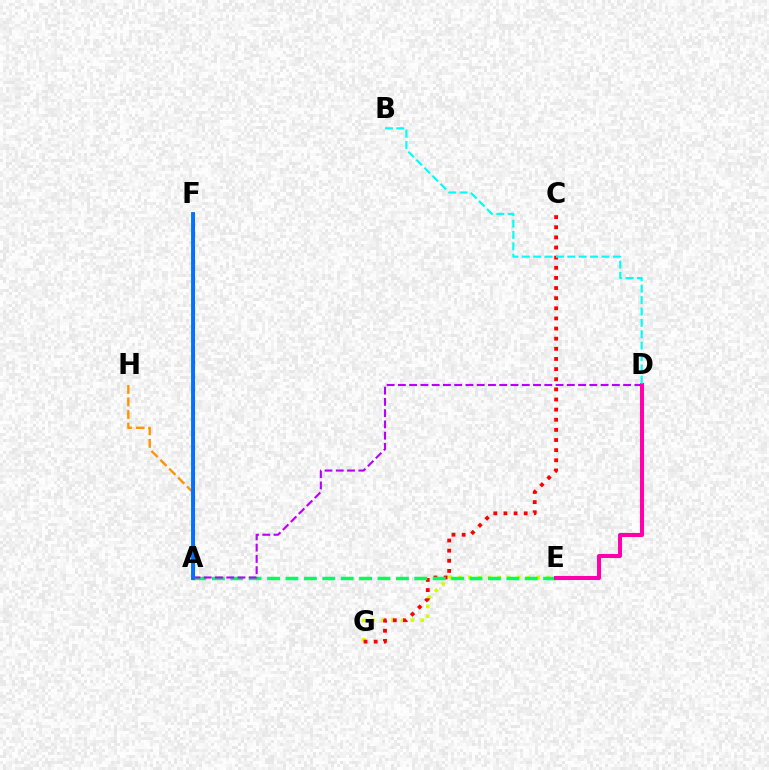{('A', 'H'): [{'color': '#ff9400', 'line_style': 'dashed', 'thickness': 1.71}], ('E', 'G'): [{'color': '#d1ff00', 'line_style': 'dotted', 'thickness': 2.65}], ('C', 'G'): [{'color': '#ff0000', 'line_style': 'dotted', 'thickness': 2.75}], ('A', 'F'): [{'color': '#2500ff', 'line_style': 'solid', 'thickness': 2.23}, {'color': '#3dff00', 'line_style': 'dotted', 'thickness': 1.94}, {'color': '#0074ff', 'line_style': 'solid', 'thickness': 2.78}], ('A', 'E'): [{'color': '#00ff5c', 'line_style': 'dashed', 'thickness': 2.5}], ('A', 'D'): [{'color': '#b900ff', 'line_style': 'dashed', 'thickness': 1.53}], ('D', 'E'): [{'color': '#ff00ac', 'line_style': 'solid', 'thickness': 2.92}], ('B', 'D'): [{'color': '#00fff6', 'line_style': 'dashed', 'thickness': 1.55}]}